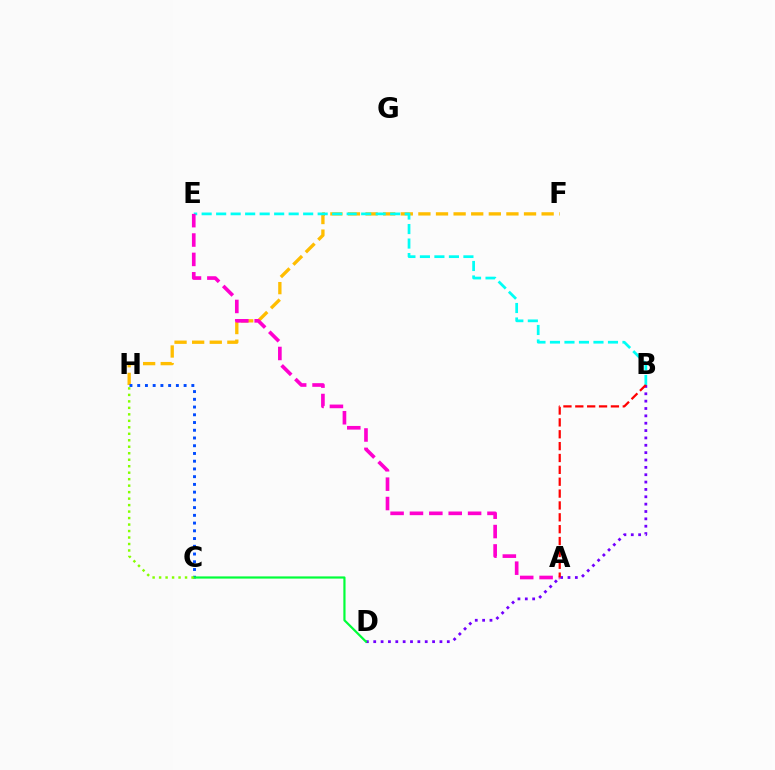{('B', 'D'): [{'color': '#7200ff', 'line_style': 'dotted', 'thickness': 2.0}], ('F', 'H'): [{'color': '#ffbd00', 'line_style': 'dashed', 'thickness': 2.39}], ('B', 'E'): [{'color': '#00fff6', 'line_style': 'dashed', 'thickness': 1.97}], ('A', 'E'): [{'color': '#ff00cf', 'line_style': 'dashed', 'thickness': 2.63}], ('C', 'H'): [{'color': '#004bff', 'line_style': 'dotted', 'thickness': 2.1}, {'color': '#84ff00', 'line_style': 'dotted', 'thickness': 1.76}], ('A', 'B'): [{'color': '#ff0000', 'line_style': 'dashed', 'thickness': 1.61}], ('C', 'D'): [{'color': '#00ff39', 'line_style': 'solid', 'thickness': 1.58}]}